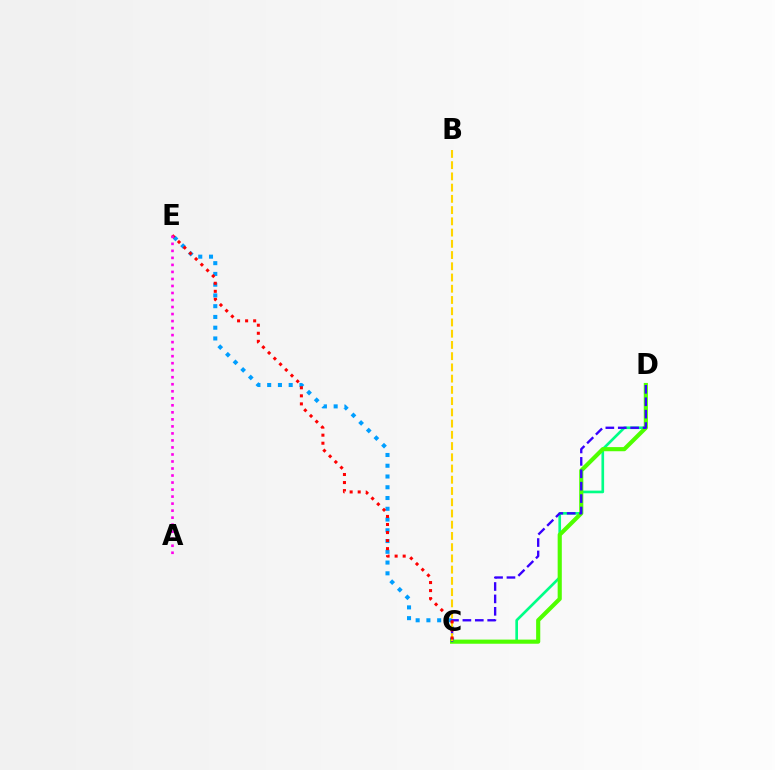{('C', 'D'): [{'color': '#00ff86', 'line_style': 'solid', 'thickness': 1.92}, {'color': '#4fff00', 'line_style': 'solid', 'thickness': 2.98}, {'color': '#3700ff', 'line_style': 'dashed', 'thickness': 1.69}], ('C', 'E'): [{'color': '#009eff', 'line_style': 'dotted', 'thickness': 2.92}, {'color': '#ff0000', 'line_style': 'dotted', 'thickness': 2.19}], ('B', 'C'): [{'color': '#ffd500', 'line_style': 'dashed', 'thickness': 1.53}], ('A', 'E'): [{'color': '#ff00ed', 'line_style': 'dotted', 'thickness': 1.91}]}